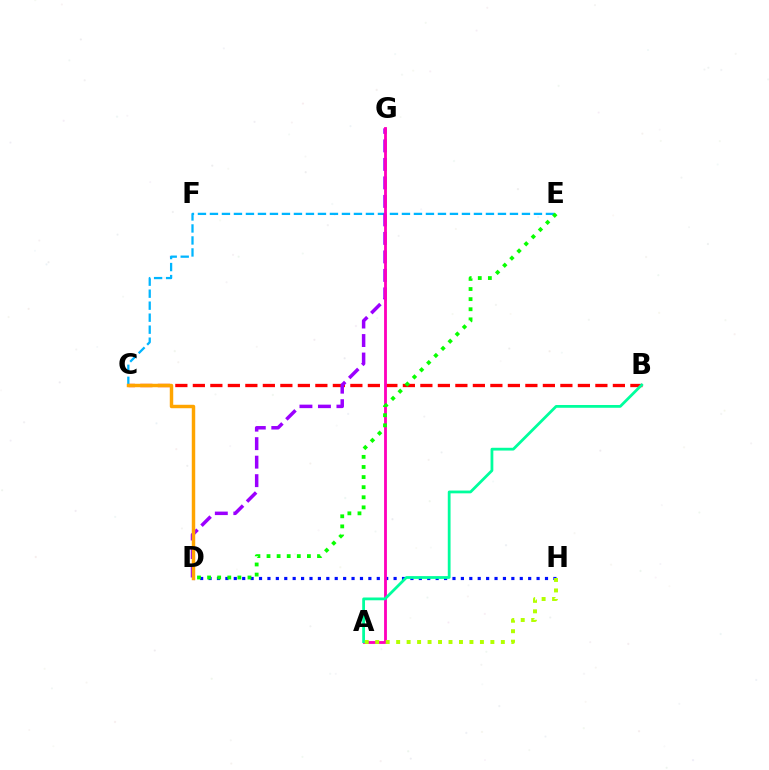{('B', 'C'): [{'color': '#ff0000', 'line_style': 'dashed', 'thickness': 2.38}], ('D', 'H'): [{'color': '#0010ff', 'line_style': 'dotted', 'thickness': 2.29}], ('C', 'E'): [{'color': '#00b5ff', 'line_style': 'dashed', 'thickness': 1.63}], ('D', 'G'): [{'color': '#9b00ff', 'line_style': 'dashed', 'thickness': 2.51}], ('C', 'D'): [{'color': '#ffa500', 'line_style': 'solid', 'thickness': 2.48}], ('A', 'G'): [{'color': '#ff00bd', 'line_style': 'solid', 'thickness': 2.04}], ('A', 'B'): [{'color': '#00ff9d', 'line_style': 'solid', 'thickness': 2.0}], ('A', 'H'): [{'color': '#b3ff00', 'line_style': 'dotted', 'thickness': 2.84}], ('D', 'E'): [{'color': '#08ff00', 'line_style': 'dotted', 'thickness': 2.74}]}